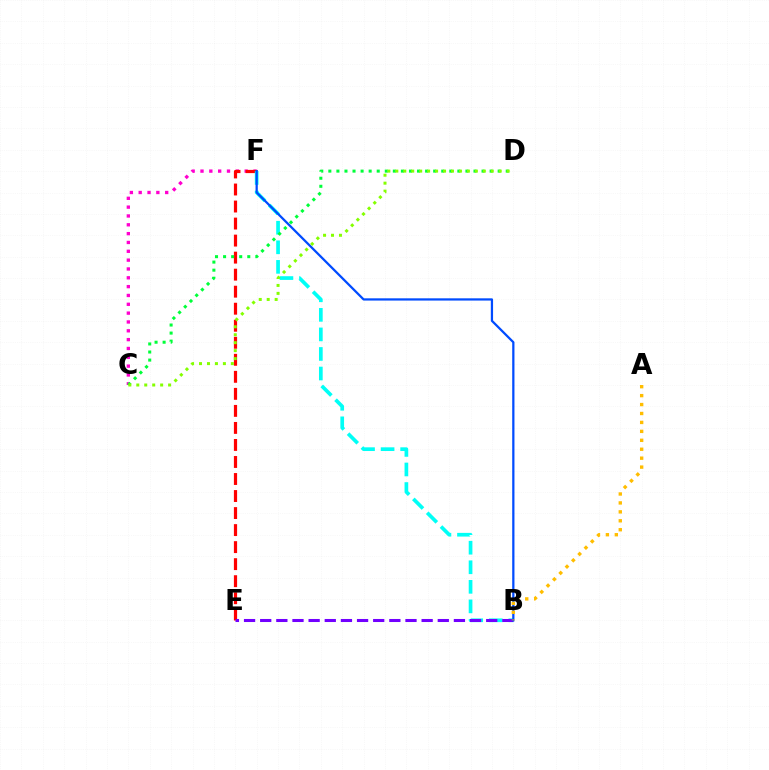{('C', 'F'): [{'color': '#ff00cf', 'line_style': 'dotted', 'thickness': 2.4}], ('E', 'F'): [{'color': '#ff0000', 'line_style': 'dashed', 'thickness': 2.31}], ('B', 'F'): [{'color': '#00fff6', 'line_style': 'dashed', 'thickness': 2.66}, {'color': '#004bff', 'line_style': 'solid', 'thickness': 1.62}], ('C', 'D'): [{'color': '#00ff39', 'line_style': 'dotted', 'thickness': 2.19}, {'color': '#84ff00', 'line_style': 'dotted', 'thickness': 2.16}], ('B', 'E'): [{'color': '#7200ff', 'line_style': 'dashed', 'thickness': 2.19}], ('A', 'B'): [{'color': '#ffbd00', 'line_style': 'dotted', 'thickness': 2.43}]}